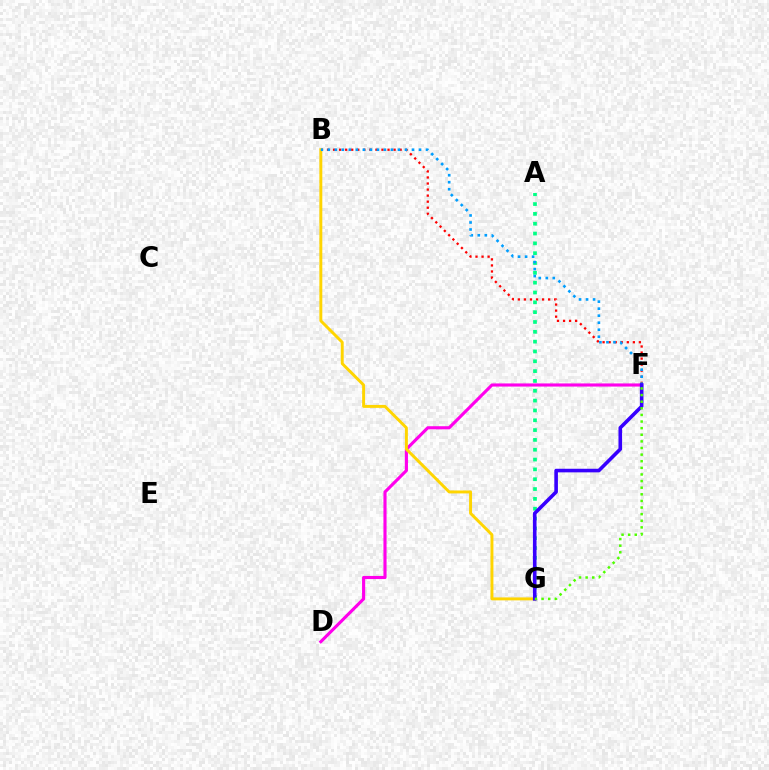{('B', 'F'): [{'color': '#ff0000', 'line_style': 'dotted', 'thickness': 1.64}, {'color': '#009eff', 'line_style': 'dotted', 'thickness': 1.91}], ('A', 'G'): [{'color': '#00ff86', 'line_style': 'dotted', 'thickness': 2.67}], ('D', 'F'): [{'color': '#ff00ed', 'line_style': 'solid', 'thickness': 2.25}], ('B', 'G'): [{'color': '#ffd500', 'line_style': 'solid', 'thickness': 2.12}], ('F', 'G'): [{'color': '#3700ff', 'line_style': 'solid', 'thickness': 2.59}, {'color': '#4fff00', 'line_style': 'dotted', 'thickness': 1.8}]}